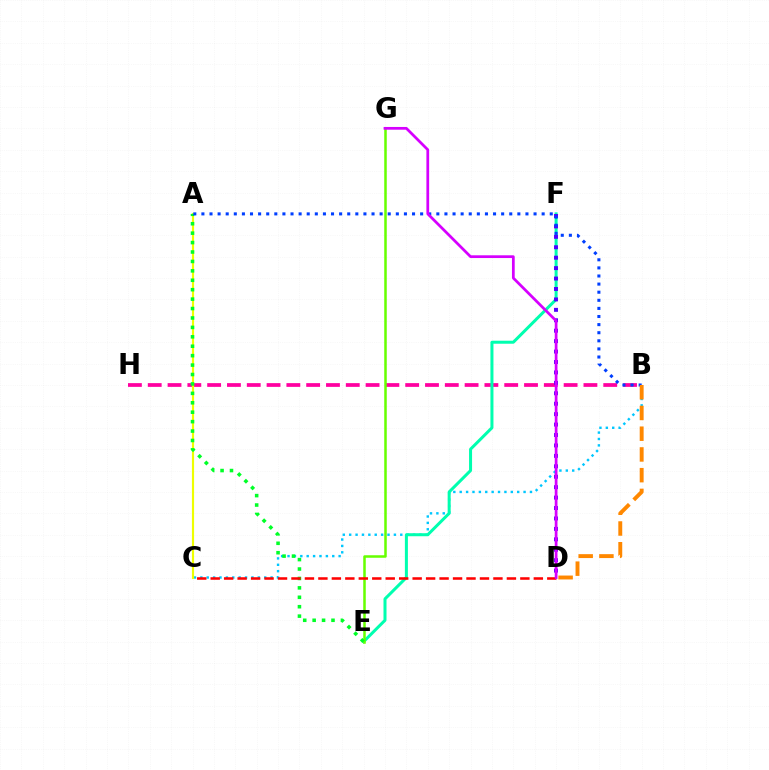{('B', 'C'): [{'color': '#00c7ff', 'line_style': 'dotted', 'thickness': 1.74}], ('B', 'H'): [{'color': '#ff00a0', 'line_style': 'dashed', 'thickness': 2.69}], ('A', 'C'): [{'color': '#eeff00', 'line_style': 'solid', 'thickness': 1.56}], ('E', 'F'): [{'color': '#00ffaf', 'line_style': 'solid', 'thickness': 2.17}], ('E', 'G'): [{'color': '#66ff00', 'line_style': 'solid', 'thickness': 1.81}], ('D', 'F'): [{'color': '#4f00ff', 'line_style': 'dotted', 'thickness': 2.83}], ('A', 'E'): [{'color': '#00ff27', 'line_style': 'dotted', 'thickness': 2.56}], ('A', 'B'): [{'color': '#003fff', 'line_style': 'dotted', 'thickness': 2.2}], ('B', 'D'): [{'color': '#ff8800', 'line_style': 'dashed', 'thickness': 2.82}], ('C', 'D'): [{'color': '#ff0000', 'line_style': 'dashed', 'thickness': 1.83}], ('D', 'G'): [{'color': '#d600ff', 'line_style': 'solid', 'thickness': 1.98}]}